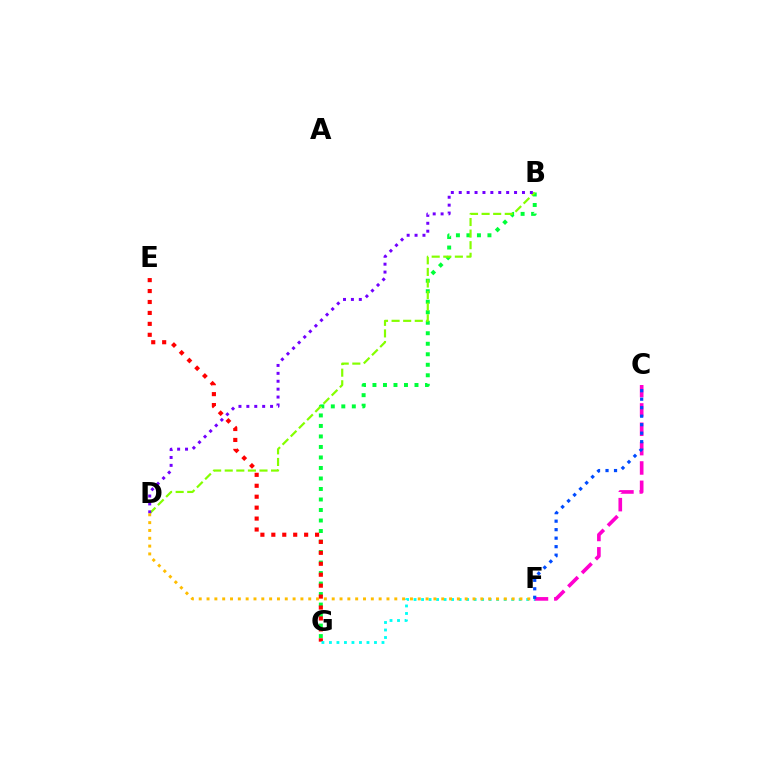{('B', 'G'): [{'color': '#00ff39', 'line_style': 'dotted', 'thickness': 2.85}], ('E', 'G'): [{'color': '#ff0000', 'line_style': 'dotted', 'thickness': 2.97}], ('F', 'G'): [{'color': '#00fff6', 'line_style': 'dotted', 'thickness': 2.04}], ('B', 'D'): [{'color': '#84ff00', 'line_style': 'dashed', 'thickness': 1.57}, {'color': '#7200ff', 'line_style': 'dotted', 'thickness': 2.15}], ('C', 'F'): [{'color': '#ff00cf', 'line_style': 'dashed', 'thickness': 2.63}, {'color': '#004bff', 'line_style': 'dotted', 'thickness': 2.31}], ('D', 'F'): [{'color': '#ffbd00', 'line_style': 'dotted', 'thickness': 2.13}]}